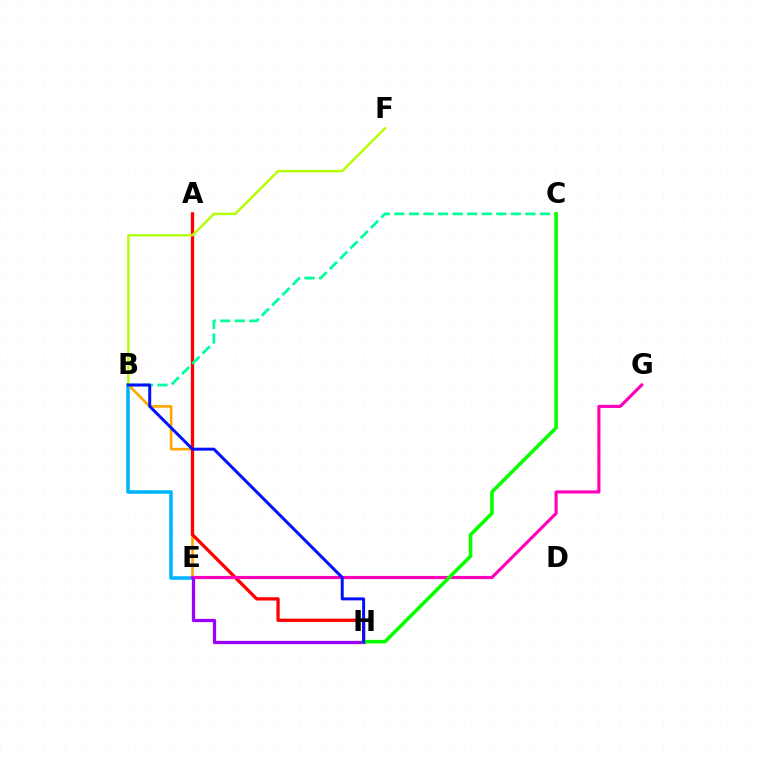{('B', 'E'): [{'color': '#00b5ff', 'line_style': 'solid', 'thickness': 2.56}, {'color': '#ffa500', 'line_style': 'solid', 'thickness': 1.89}], ('A', 'H'): [{'color': '#ff0000', 'line_style': 'solid', 'thickness': 2.37}], ('B', 'C'): [{'color': '#00ff9d', 'line_style': 'dashed', 'thickness': 1.98}], ('B', 'F'): [{'color': '#b3ff00', 'line_style': 'solid', 'thickness': 1.72}], ('E', 'G'): [{'color': '#ff00bd', 'line_style': 'solid', 'thickness': 2.26}], ('E', 'H'): [{'color': '#9b00ff', 'line_style': 'solid', 'thickness': 2.34}], ('C', 'H'): [{'color': '#08ff00', 'line_style': 'solid', 'thickness': 2.58}], ('B', 'H'): [{'color': '#0010ff', 'line_style': 'solid', 'thickness': 2.14}]}